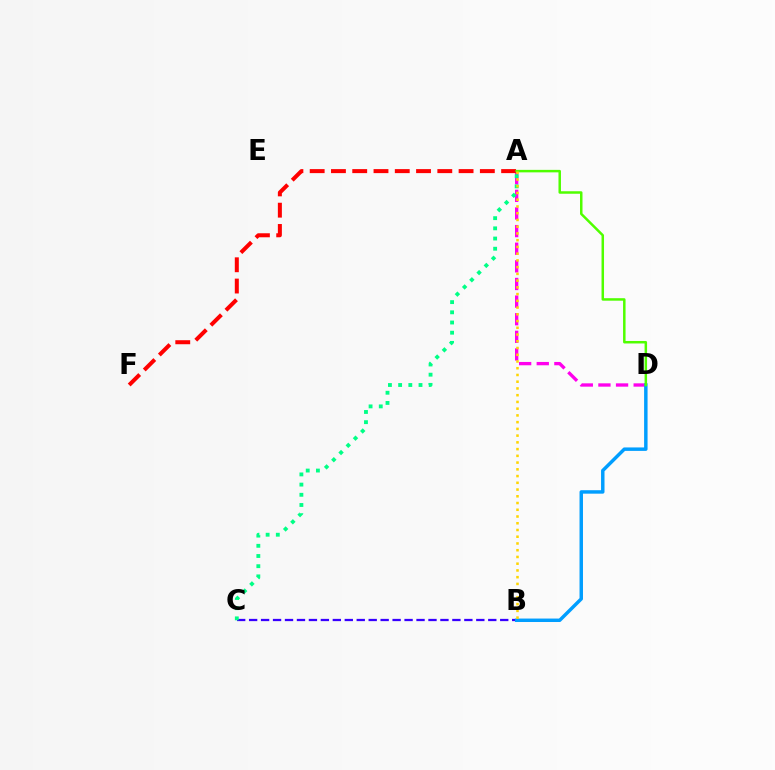{('B', 'C'): [{'color': '#3700ff', 'line_style': 'dashed', 'thickness': 1.62}], ('A', 'D'): [{'color': '#ff00ed', 'line_style': 'dashed', 'thickness': 2.39}, {'color': '#4fff00', 'line_style': 'solid', 'thickness': 1.79}], ('B', 'D'): [{'color': '#009eff', 'line_style': 'solid', 'thickness': 2.49}], ('A', 'C'): [{'color': '#00ff86', 'line_style': 'dotted', 'thickness': 2.77}], ('A', 'F'): [{'color': '#ff0000', 'line_style': 'dashed', 'thickness': 2.89}], ('A', 'B'): [{'color': '#ffd500', 'line_style': 'dotted', 'thickness': 1.83}]}